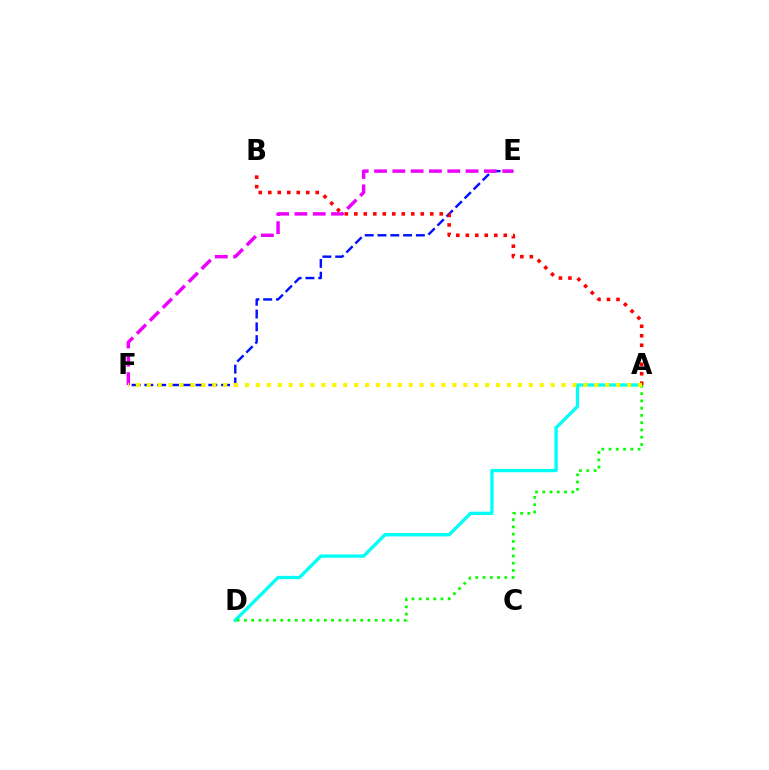{('E', 'F'): [{'color': '#0010ff', 'line_style': 'dashed', 'thickness': 1.74}, {'color': '#ee00ff', 'line_style': 'dashed', 'thickness': 2.49}], ('A', 'D'): [{'color': '#00fff6', 'line_style': 'solid', 'thickness': 2.39}, {'color': '#08ff00', 'line_style': 'dotted', 'thickness': 1.97}], ('A', 'B'): [{'color': '#ff0000', 'line_style': 'dotted', 'thickness': 2.58}], ('A', 'F'): [{'color': '#fcf500', 'line_style': 'dotted', 'thickness': 2.97}]}